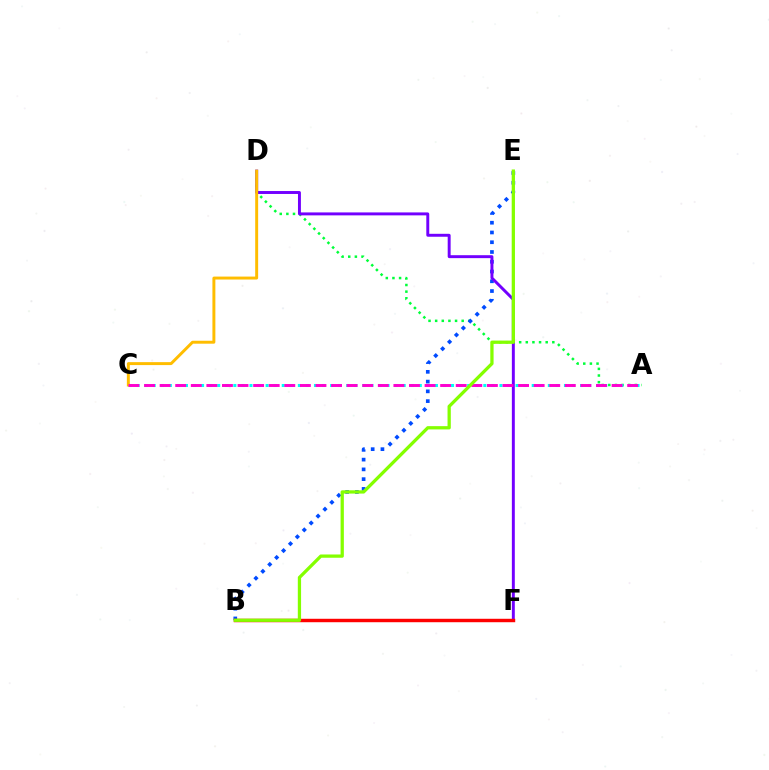{('A', 'D'): [{'color': '#00ff39', 'line_style': 'dotted', 'thickness': 1.8}], ('B', 'E'): [{'color': '#004bff', 'line_style': 'dotted', 'thickness': 2.65}, {'color': '#84ff00', 'line_style': 'solid', 'thickness': 2.35}], ('A', 'C'): [{'color': '#00fff6', 'line_style': 'dotted', 'thickness': 2.19}, {'color': '#ff00cf', 'line_style': 'dashed', 'thickness': 2.12}], ('D', 'F'): [{'color': '#7200ff', 'line_style': 'solid', 'thickness': 2.12}], ('C', 'D'): [{'color': '#ffbd00', 'line_style': 'solid', 'thickness': 2.12}], ('B', 'F'): [{'color': '#ff0000', 'line_style': 'solid', 'thickness': 2.47}]}